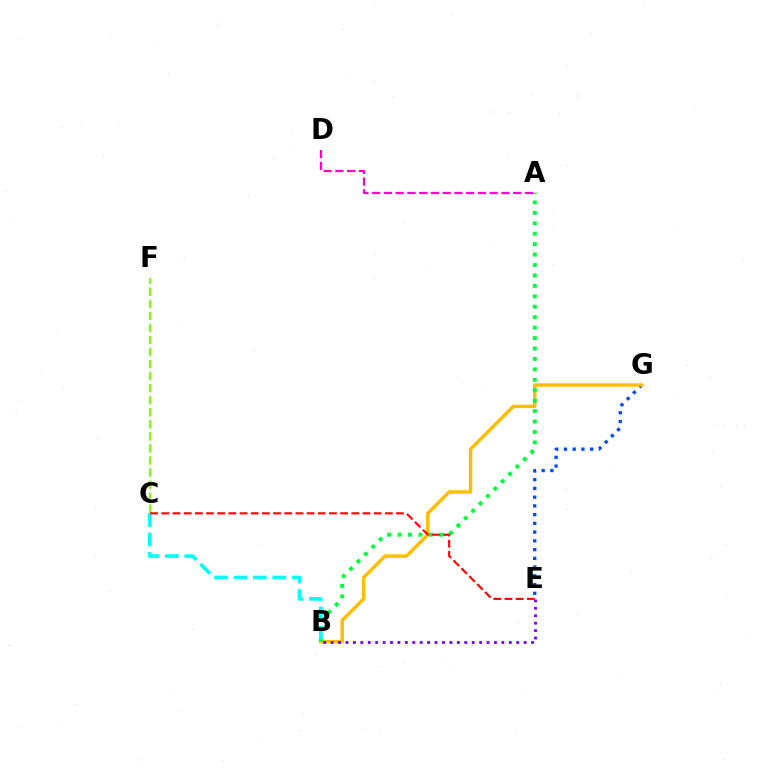{('E', 'G'): [{'color': '#004bff', 'line_style': 'dotted', 'thickness': 2.38}], ('B', 'G'): [{'color': '#ffbd00', 'line_style': 'solid', 'thickness': 2.46}], ('A', 'B'): [{'color': '#00ff39', 'line_style': 'dotted', 'thickness': 2.84}], ('B', 'C'): [{'color': '#00fff6', 'line_style': 'dashed', 'thickness': 2.63}], ('A', 'D'): [{'color': '#ff00cf', 'line_style': 'dashed', 'thickness': 1.6}], ('C', 'F'): [{'color': '#84ff00', 'line_style': 'dashed', 'thickness': 1.64}], ('B', 'E'): [{'color': '#7200ff', 'line_style': 'dotted', 'thickness': 2.02}], ('C', 'E'): [{'color': '#ff0000', 'line_style': 'dashed', 'thickness': 1.52}]}